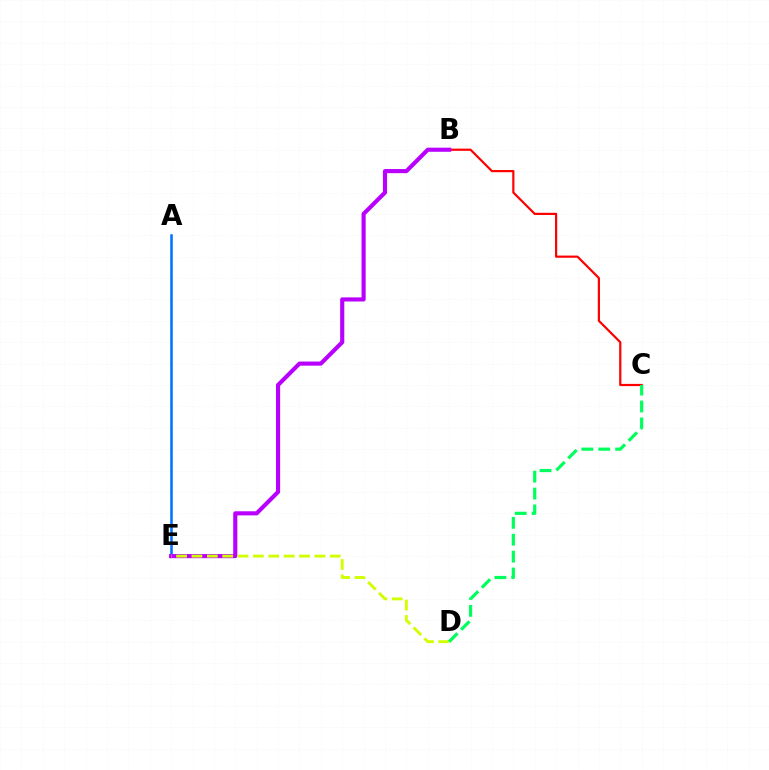{('B', 'C'): [{'color': '#ff0000', 'line_style': 'solid', 'thickness': 1.59}], ('A', 'E'): [{'color': '#0074ff', 'line_style': 'solid', 'thickness': 1.85}], ('B', 'E'): [{'color': '#b900ff', 'line_style': 'solid', 'thickness': 2.97}], ('D', 'E'): [{'color': '#d1ff00', 'line_style': 'dashed', 'thickness': 2.09}], ('C', 'D'): [{'color': '#00ff5c', 'line_style': 'dashed', 'thickness': 2.29}]}